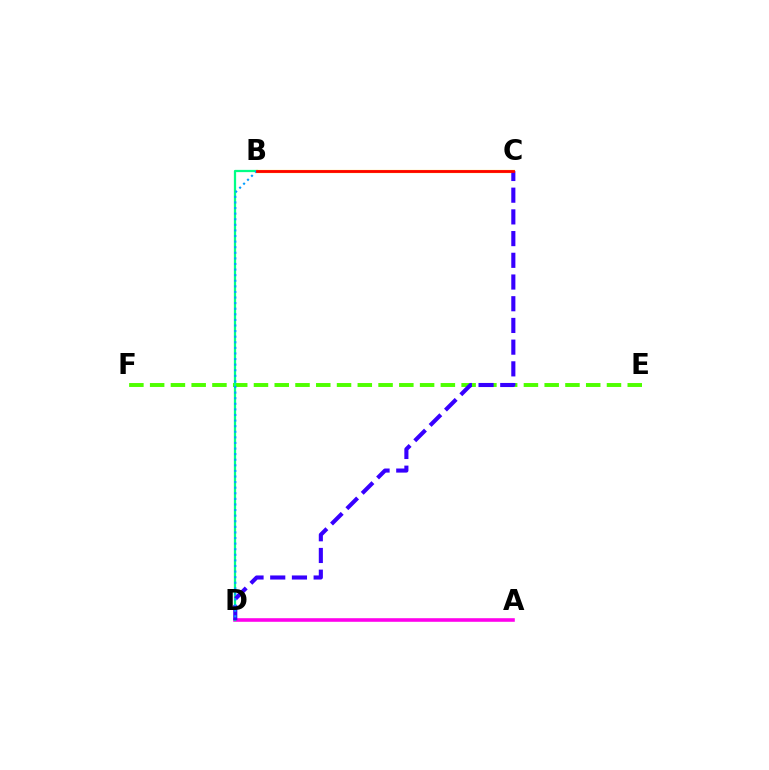{('E', 'F'): [{'color': '#4fff00', 'line_style': 'dashed', 'thickness': 2.82}], ('A', 'D'): [{'color': '#ff00ed', 'line_style': 'solid', 'thickness': 2.58}], ('B', 'D'): [{'color': '#00ff86', 'line_style': 'solid', 'thickness': 1.62}, {'color': '#009eff', 'line_style': 'dotted', 'thickness': 1.52}], ('B', 'C'): [{'color': '#ffd500', 'line_style': 'solid', 'thickness': 2.3}, {'color': '#ff0000', 'line_style': 'solid', 'thickness': 1.99}], ('C', 'D'): [{'color': '#3700ff', 'line_style': 'dashed', 'thickness': 2.95}]}